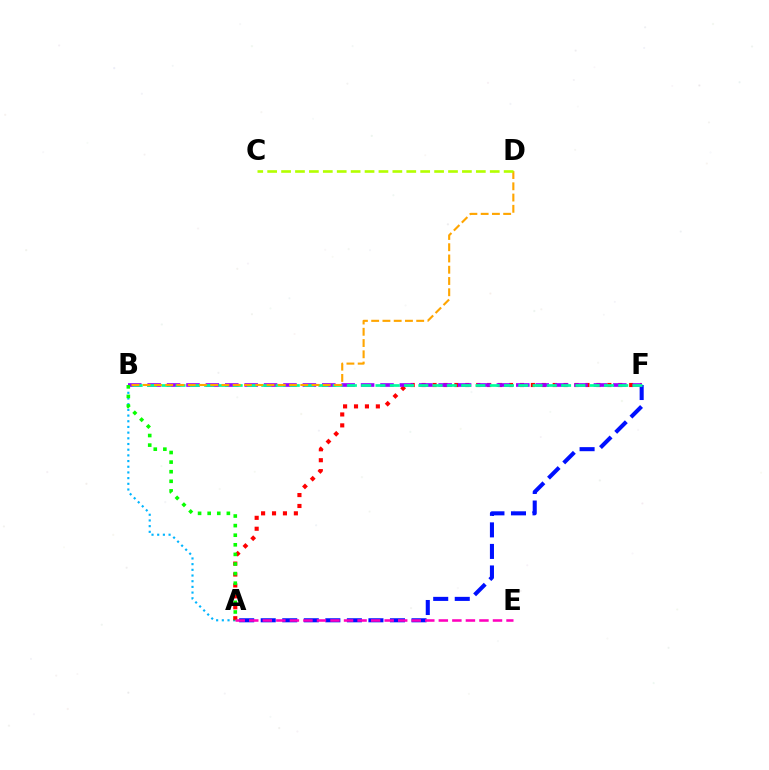{('A', 'B'): [{'color': '#00b5ff', 'line_style': 'dotted', 'thickness': 1.55}, {'color': '#08ff00', 'line_style': 'dotted', 'thickness': 2.61}], ('A', 'F'): [{'color': '#0010ff', 'line_style': 'dashed', 'thickness': 2.93}, {'color': '#ff0000', 'line_style': 'dotted', 'thickness': 2.97}], ('B', 'F'): [{'color': '#9b00ff', 'line_style': 'dashed', 'thickness': 2.64}, {'color': '#00ff9d', 'line_style': 'dashed', 'thickness': 1.94}], ('B', 'D'): [{'color': '#ffa500', 'line_style': 'dashed', 'thickness': 1.53}], ('C', 'D'): [{'color': '#b3ff00', 'line_style': 'dashed', 'thickness': 1.89}], ('A', 'E'): [{'color': '#ff00bd', 'line_style': 'dashed', 'thickness': 1.84}]}